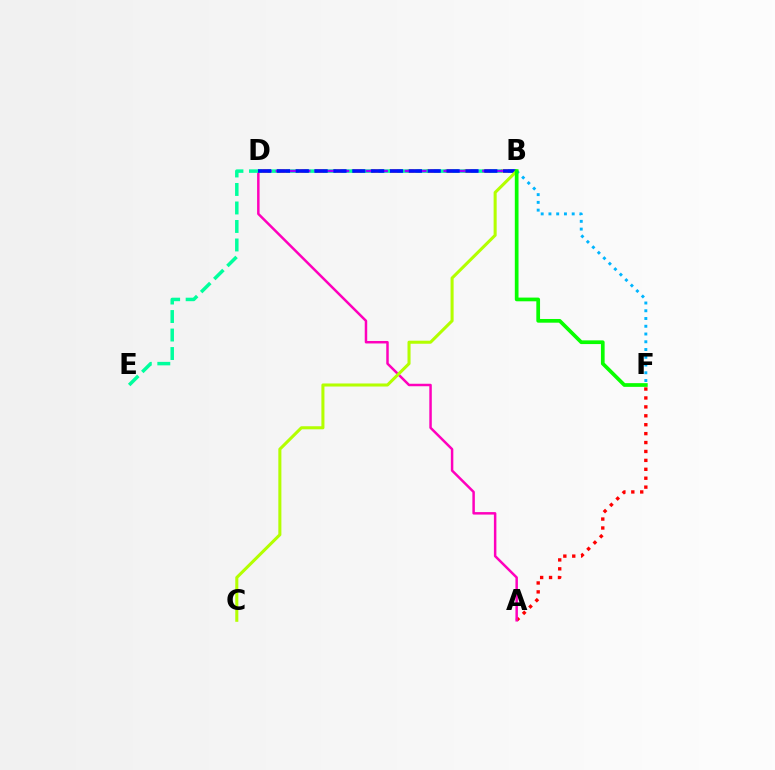{('B', 'D'): [{'color': '#ffa500', 'line_style': 'dashed', 'thickness': 2.54}, {'color': '#9b00ff', 'line_style': 'dashed', 'thickness': 1.75}, {'color': '#0010ff', 'line_style': 'dashed', 'thickness': 2.56}], ('A', 'F'): [{'color': '#ff0000', 'line_style': 'dotted', 'thickness': 2.42}], ('A', 'D'): [{'color': '#ff00bd', 'line_style': 'solid', 'thickness': 1.79}], ('B', 'E'): [{'color': '#00ff9d', 'line_style': 'dashed', 'thickness': 2.51}], ('B', 'C'): [{'color': '#b3ff00', 'line_style': 'solid', 'thickness': 2.2}], ('B', 'F'): [{'color': '#00b5ff', 'line_style': 'dotted', 'thickness': 2.11}, {'color': '#08ff00', 'line_style': 'solid', 'thickness': 2.67}]}